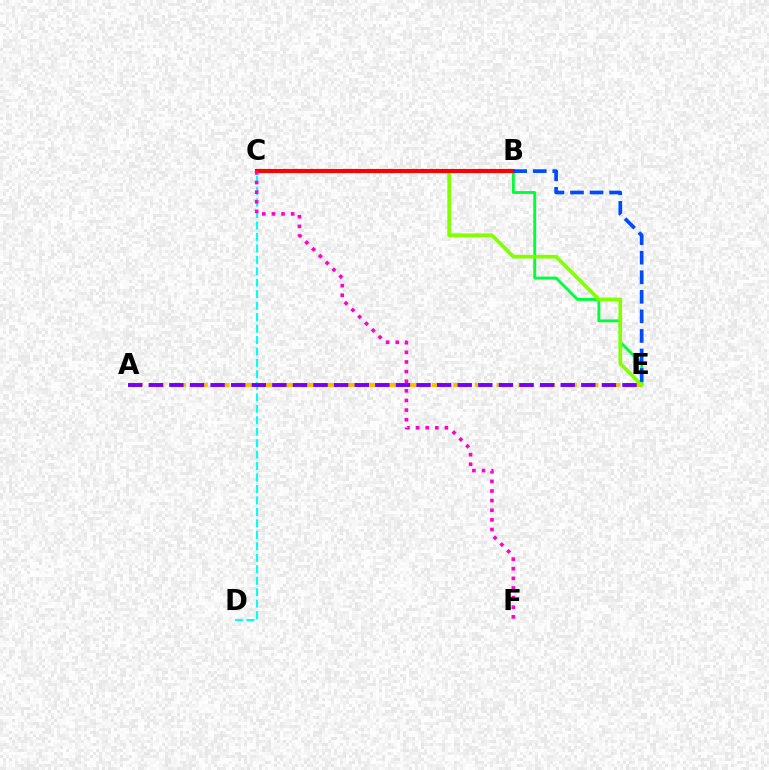{('A', 'E'): [{'color': '#ffbd00', 'line_style': 'dashed', 'thickness': 2.95}, {'color': '#7200ff', 'line_style': 'dashed', 'thickness': 2.8}], ('B', 'E'): [{'color': '#00ff39', 'line_style': 'solid', 'thickness': 2.07}, {'color': '#004bff', 'line_style': 'dashed', 'thickness': 2.66}], ('C', 'E'): [{'color': '#84ff00', 'line_style': 'solid', 'thickness': 2.66}], ('C', 'D'): [{'color': '#00fff6', 'line_style': 'dashed', 'thickness': 1.56}], ('B', 'C'): [{'color': '#ff0000', 'line_style': 'solid', 'thickness': 2.96}], ('C', 'F'): [{'color': '#ff00cf', 'line_style': 'dotted', 'thickness': 2.61}]}